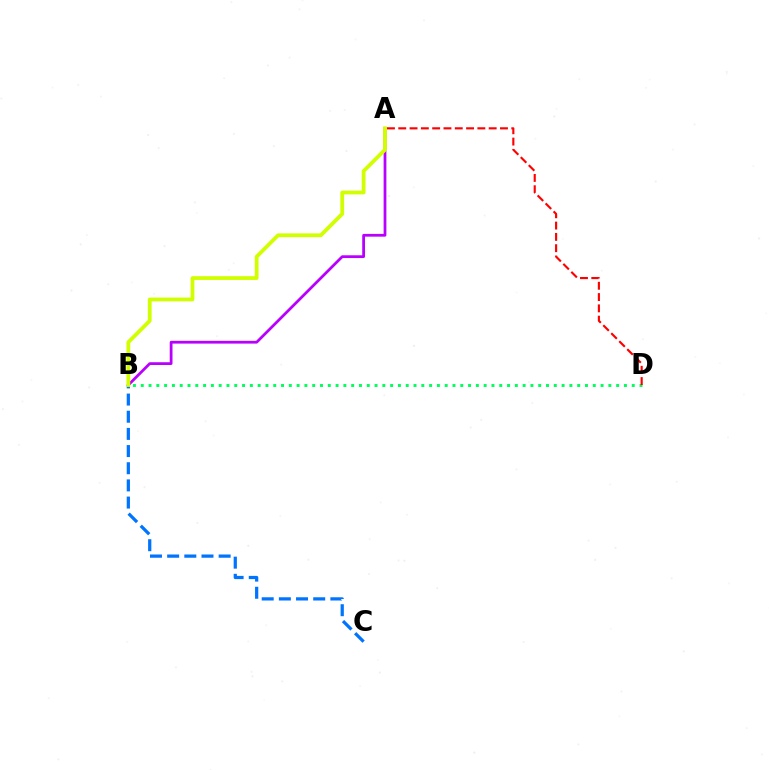{('B', 'C'): [{'color': '#0074ff', 'line_style': 'dashed', 'thickness': 2.33}], ('B', 'D'): [{'color': '#00ff5c', 'line_style': 'dotted', 'thickness': 2.12}], ('A', 'D'): [{'color': '#ff0000', 'line_style': 'dashed', 'thickness': 1.54}], ('A', 'B'): [{'color': '#b900ff', 'line_style': 'solid', 'thickness': 1.99}, {'color': '#d1ff00', 'line_style': 'solid', 'thickness': 2.72}]}